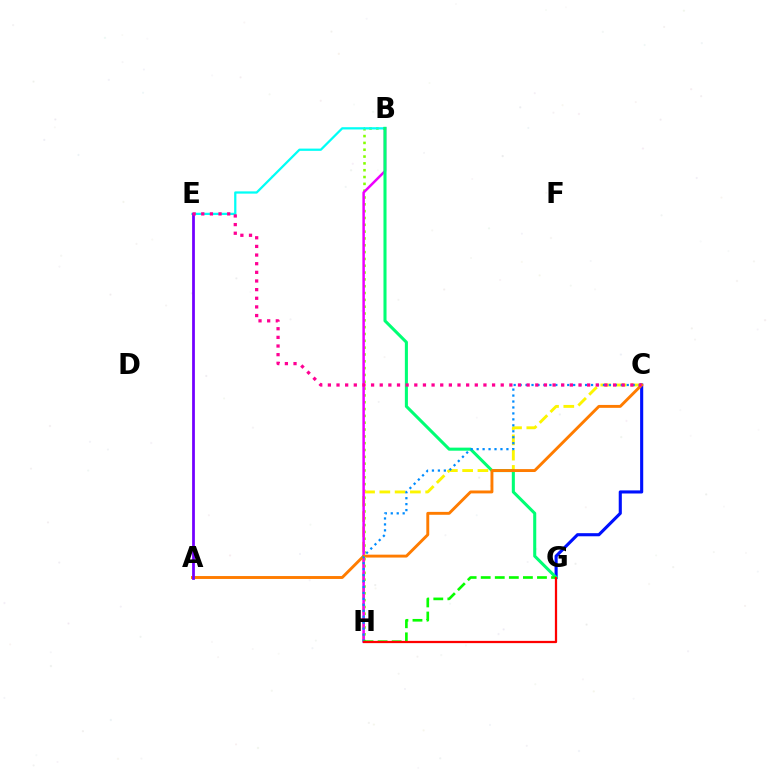{('B', 'H'): [{'color': '#84ff00', 'line_style': 'dotted', 'thickness': 1.85}, {'color': '#ee00ff', 'line_style': 'solid', 'thickness': 1.81}], ('C', 'H'): [{'color': '#fcf500', 'line_style': 'dashed', 'thickness': 2.08}, {'color': '#008cff', 'line_style': 'dotted', 'thickness': 1.62}], ('B', 'E'): [{'color': '#00fff6', 'line_style': 'solid', 'thickness': 1.62}], ('C', 'G'): [{'color': '#0010ff', 'line_style': 'solid', 'thickness': 2.24}], ('B', 'G'): [{'color': '#00ff74', 'line_style': 'solid', 'thickness': 2.2}], ('A', 'C'): [{'color': '#ff7c00', 'line_style': 'solid', 'thickness': 2.09}], ('A', 'E'): [{'color': '#7200ff', 'line_style': 'solid', 'thickness': 1.98}], ('C', 'E'): [{'color': '#ff0094', 'line_style': 'dotted', 'thickness': 2.35}], ('G', 'H'): [{'color': '#08ff00', 'line_style': 'dashed', 'thickness': 1.91}, {'color': '#ff0000', 'line_style': 'solid', 'thickness': 1.62}]}